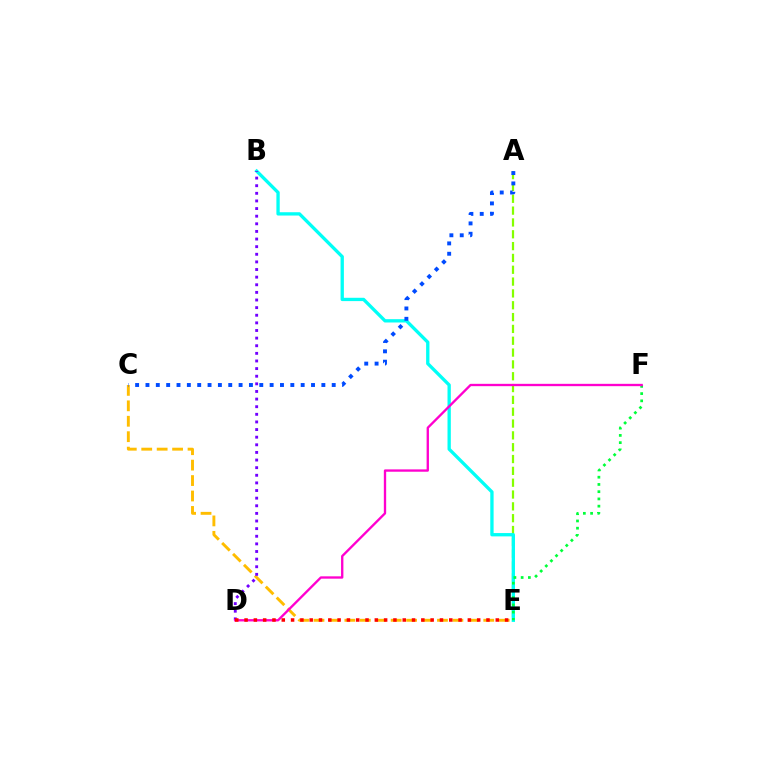{('A', 'E'): [{'color': '#84ff00', 'line_style': 'dashed', 'thickness': 1.61}], ('B', 'E'): [{'color': '#00fff6', 'line_style': 'solid', 'thickness': 2.39}], ('E', 'F'): [{'color': '#00ff39', 'line_style': 'dotted', 'thickness': 1.97}], ('C', 'E'): [{'color': '#ffbd00', 'line_style': 'dashed', 'thickness': 2.1}], ('B', 'D'): [{'color': '#7200ff', 'line_style': 'dotted', 'thickness': 2.07}], ('D', 'F'): [{'color': '#ff00cf', 'line_style': 'solid', 'thickness': 1.68}], ('A', 'C'): [{'color': '#004bff', 'line_style': 'dotted', 'thickness': 2.81}], ('D', 'E'): [{'color': '#ff0000', 'line_style': 'dotted', 'thickness': 2.53}]}